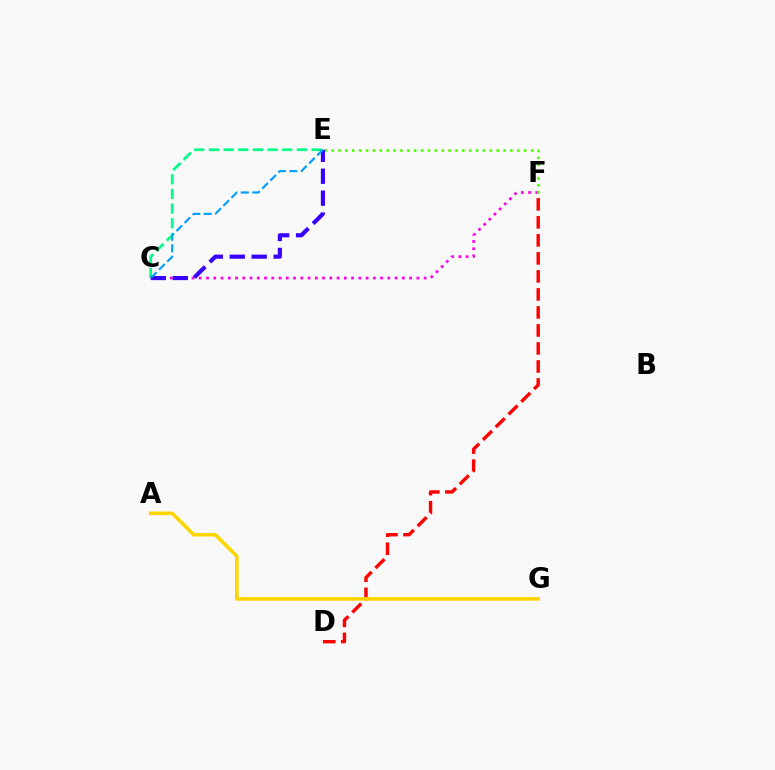{('D', 'F'): [{'color': '#ff0000', 'line_style': 'dashed', 'thickness': 2.45}], ('C', 'E'): [{'color': '#00ff86', 'line_style': 'dashed', 'thickness': 1.99}, {'color': '#3700ff', 'line_style': 'dashed', 'thickness': 2.98}, {'color': '#009eff', 'line_style': 'dashed', 'thickness': 1.56}], ('C', 'F'): [{'color': '#ff00ed', 'line_style': 'dotted', 'thickness': 1.97}], ('E', 'F'): [{'color': '#4fff00', 'line_style': 'dotted', 'thickness': 1.87}], ('A', 'G'): [{'color': '#ffd500', 'line_style': 'solid', 'thickness': 2.61}]}